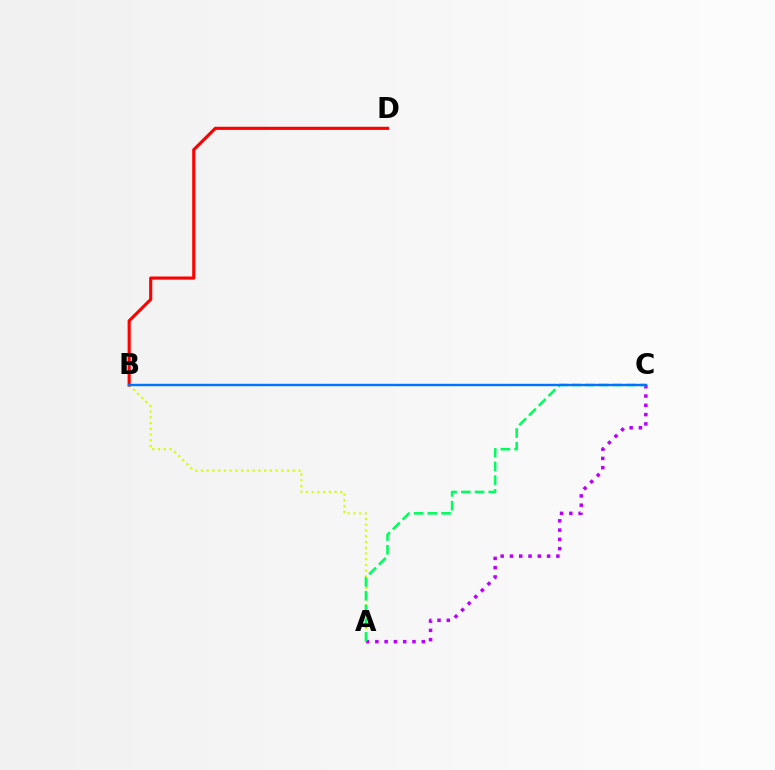{('A', 'C'): [{'color': '#b900ff', 'line_style': 'dotted', 'thickness': 2.52}, {'color': '#00ff5c', 'line_style': 'dashed', 'thickness': 1.86}], ('A', 'B'): [{'color': '#d1ff00', 'line_style': 'dotted', 'thickness': 1.56}], ('B', 'D'): [{'color': '#ff0000', 'line_style': 'solid', 'thickness': 2.25}], ('B', 'C'): [{'color': '#0074ff', 'line_style': 'solid', 'thickness': 1.73}]}